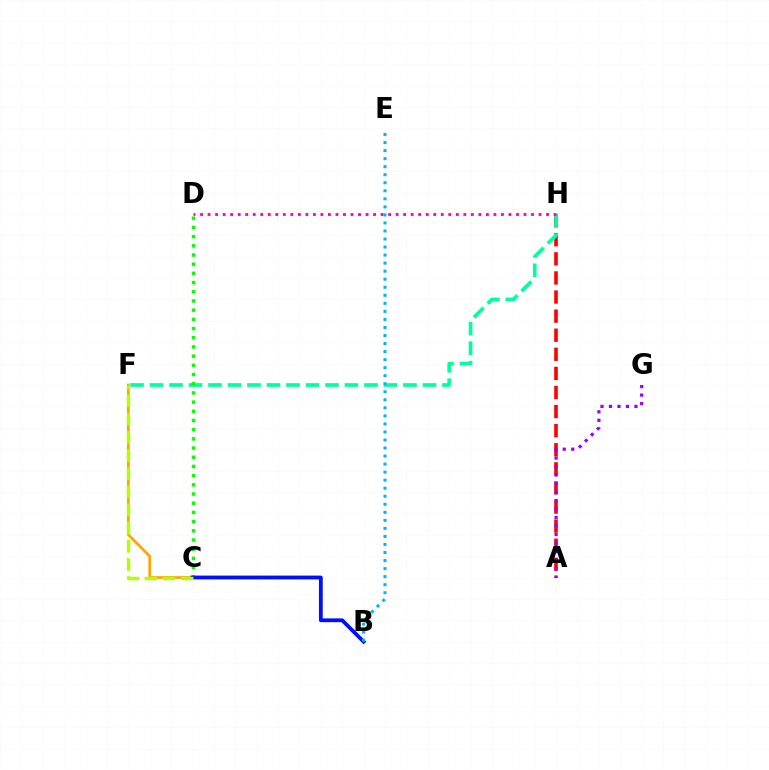{('A', 'H'): [{'color': '#ff0000', 'line_style': 'dashed', 'thickness': 2.59}], ('C', 'F'): [{'color': '#ffa500', 'line_style': 'solid', 'thickness': 1.96}, {'color': '#b3ff00', 'line_style': 'dashed', 'thickness': 2.47}], ('A', 'G'): [{'color': '#9b00ff', 'line_style': 'dotted', 'thickness': 2.31}], ('F', 'H'): [{'color': '#00ff9d', 'line_style': 'dashed', 'thickness': 2.65}], ('C', 'D'): [{'color': '#08ff00', 'line_style': 'dotted', 'thickness': 2.5}], ('B', 'C'): [{'color': '#0010ff', 'line_style': 'solid', 'thickness': 2.74}], ('D', 'H'): [{'color': '#ff00bd', 'line_style': 'dotted', 'thickness': 2.04}], ('B', 'E'): [{'color': '#00b5ff', 'line_style': 'dotted', 'thickness': 2.18}]}